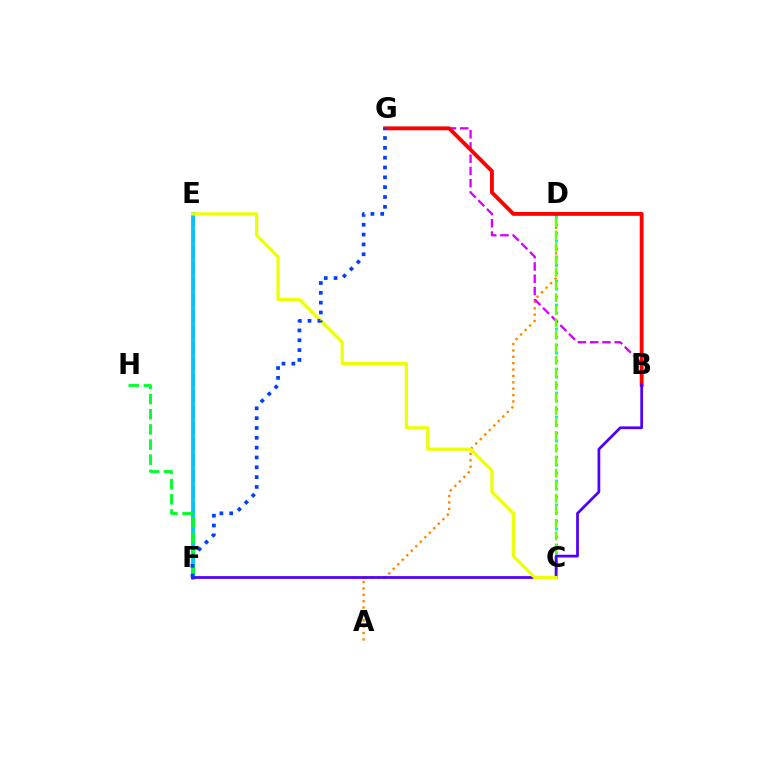{('A', 'D'): [{'color': '#ff8800', 'line_style': 'dotted', 'thickness': 1.73}], ('C', 'D'): [{'color': '#00ffaf', 'line_style': 'dotted', 'thickness': 2.17}, {'color': '#66ff00', 'line_style': 'dashed', 'thickness': 1.7}], ('E', 'F'): [{'color': '#ff00a0', 'line_style': 'dashed', 'thickness': 2.17}, {'color': '#00c7ff', 'line_style': 'solid', 'thickness': 2.76}], ('B', 'G'): [{'color': '#d600ff', 'line_style': 'dashed', 'thickness': 1.66}, {'color': '#ff0000', 'line_style': 'solid', 'thickness': 2.78}], ('F', 'H'): [{'color': '#00ff27', 'line_style': 'dashed', 'thickness': 2.06}], ('B', 'F'): [{'color': '#4f00ff', 'line_style': 'solid', 'thickness': 1.98}], ('C', 'E'): [{'color': '#eeff00', 'line_style': 'solid', 'thickness': 2.3}], ('F', 'G'): [{'color': '#003fff', 'line_style': 'dotted', 'thickness': 2.67}]}